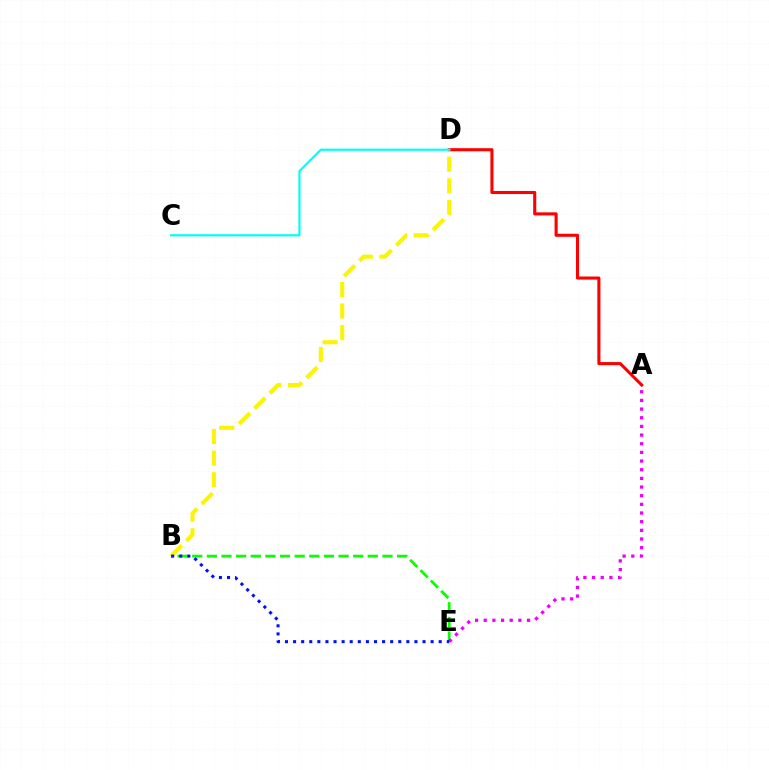{('B', 'E'): [{'color': '#08ff00', 'line_style': 'dashed', 'thickness': 1.99}, {'color': '#0010ff', 'line_style': 'dotted', 'thickness': 2.2}], ('A', 'D'): [{'color': '#ff0000', 'line_style': 'solid', 'thickness': 2.22}], ('C', 'D'): [{'color': '#00fff6', 'line_style': 'solid', 'thickness': 1.57}], ('A', 'E'): [{'color': '#ee00ff', 'line_style': 'dotted', 'thickness': 2.35}], ('B', 'D'): [{'color': '#fcf500', 'line_style': 'dashed', 'thickness': 2.94}]}